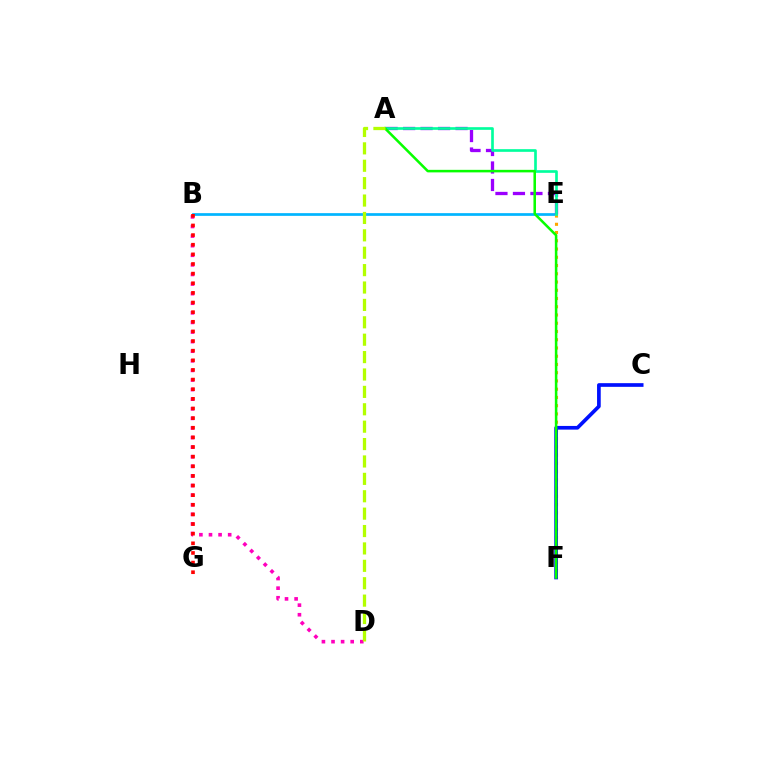{('B', 'E'): [{'color': '#00b5ff', 'line_style': 'solid', 'thickness': 1.95}], ('A', 'E'): [{'color': '#9b00ff', 'line_style': 'dashed', 'thickness': 2.38}, {'color': '#00ff9d', 'line_style': 'solid', 'thickness': 1.92}], ('E', 'F'): [{'color': '#ffa500', 'line_style': 'dotted', 'thickness': 2.24}], ('C', 'F'): [{'color': '#0010ff', 'line_style': 'solid', 'thickness': 2.65}], ('B', 'D'): [{'color': '#ff00bd', 'line_style': 'dotted', 'thickness': 2.61}], ('A', 'F'): [{'color': '#08ff00', 'line_style': 'solid', 'thickness': 1.83}], ('A', 'D'): [{'color': '#b3ff00', 'line_style': 'dashed', 'thickness': 2.36}], ('B', 'G'): [{'color': '#ff0000', 'line_style': 'dotted', 'thickness': 2.62}]}